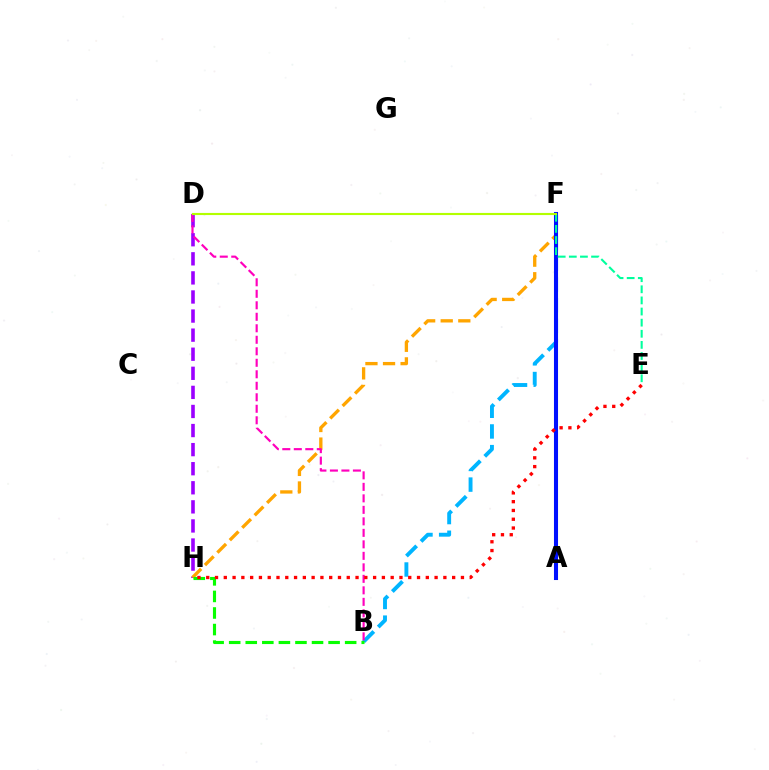{('B', 'F'): [{'color': '#00b5ff', 'line_style': 'dashed', 'thickness': 2.81}], ('D', 'H'): [{'color': '#9b00ff', 'line_style': 'dashed', 'thickness': 2.59}], ('F', 'H'): [{'color': '#ffa500', 'line_style': 'dashed', 'thickness': 2.39}], ('B', 'H'): [{'color': '#08ff00', 'line_style': 'dashed', 'thickness': 2.25}], ('B', 'D'): [{'color': '#ff00bd', 'line_style': 'dashed', 'thickness': 1.56}], ('A', 'F'): [{'color': '#0010ff', 'line_style': 'solid', 'thickness': 2.93}], ('E', 'F'): [{'color': '#00ff9d', 'line_style': 'dashed', 'thickness': 1.51}], ('E', 'H'): [{'color': '#ff0000', 'line_style': 'dotted', 'thickness': 2.39}], ('D', 'F'): [{'color': '#b3ff00', 'line_style': 'solid', 'thickness': 1.54}]}